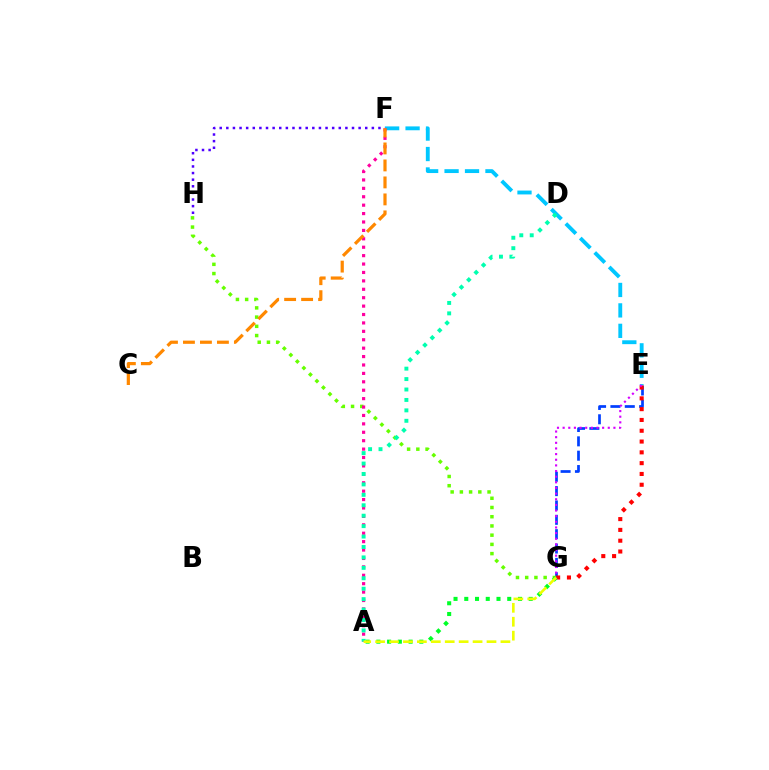{('E', 'G'): [{'color': '#003fff', 'line_style': 'dashed', 'thickness': 1.95}, {'color': '#ff0000', 'line_style': 'dotted', 'thickness': 2.93}, {'color': '#d600ff', 'line_style': 'dotted', 'thickness': 1.53}], ('E', 'F'): [{'color': '#00c7ff', 'line_style': 'dashed', 'thickness': 2.78}], ('G', 'H'): [{'color': '#66ff00', 'line_style': 'dotted', 'thickness': 2.51}], ('F', 'H'): [{'color': '#4f00ff', 'line_style': 'dotted', 'thickness': 1.8}], ('A', 'F'): [{'color': '#ff00a0', 'line_style': 'dotted', 'thickness': 2.29}], ('A', 'G'): [{'color': '#00ff27', 'line_style': 'dotted', 'thickness': 2.92}, {'color': '#eeff00', 'line_style': 'dashed', 'thickness': 1.89}], ('A', 'D'): [{'color': '#00ffaf', 'line_style': 'dotted', 'thickness': 2.83}], ('C', 'F'): [{'color': '#ff8800', 'line_style': 'dashed', 'thickness': 2.31}]}